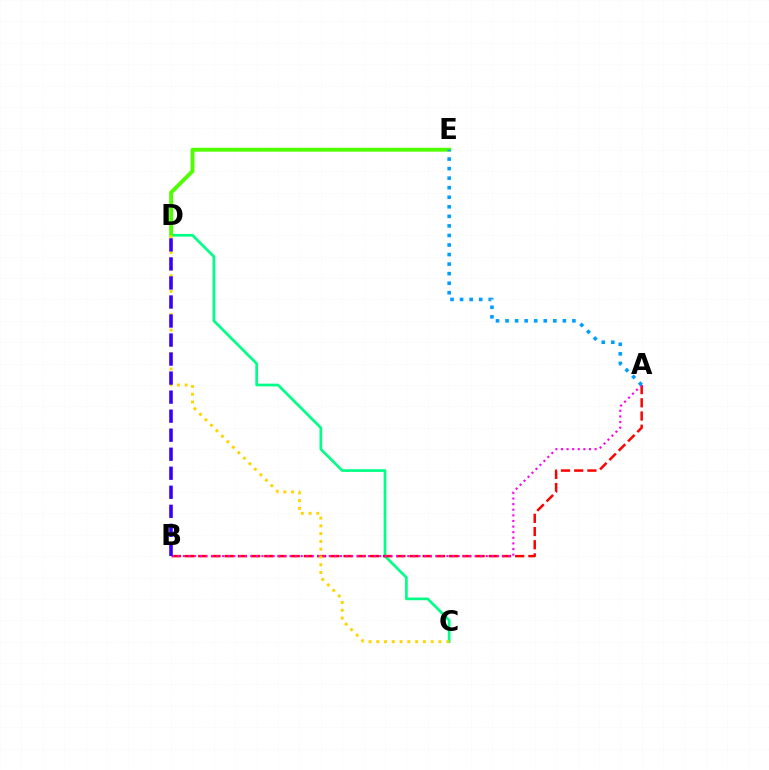{('C', 'D'): [{'color': '#00ff86', 'line_style': 'solid', 'thickness': 1.94}, {'color': '#ffd500', 'line_style': 'dotted', 'thickness': 2.11}], ('D', 'E'): [{'color': '#4fff00', 'line_style': 'solid', 'thickness': 2.78}], ('A', 'B'): [{'color': '#ff0000', 'line_style': 'dashed', 'thickness': 1.79}, {'color': '#ff00ed', 'line_style': 'dotted', 'thickness': 1.52}], ('A', 'E'): [{'color': '#009eff', 'line_style': 'dotted', 'thickness': 2.6}], ('B', 'D'): [{'color': '#3700ff', 'line_style': 'dashed', 'thickness': 2.59}]}